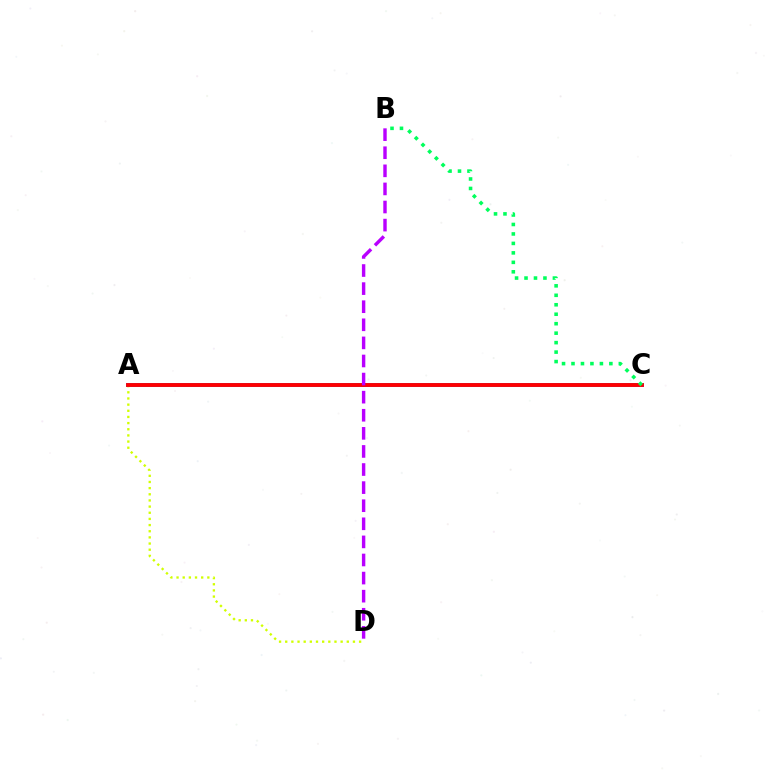{('A', 'D'): [{'color': '#d1ff00', 'line_style': 'dotted', 'thickness': 1.67}], ('A', 'C'): [{'color': '#0074ff', 'line_style': 'solid', 'thickness': 2.79}, {'color': '#ff0000', 'line_style': 'solid', 'thickness': 2.76}], ('B', 'D'): [{'color': '#b900ff', 'line_style': 'dashed', 'thickness': 2.46}], ('B', 'C'): [{'color': '#00ff5c', 'line_style': 'dotted', 'thickness': 2.57}]}